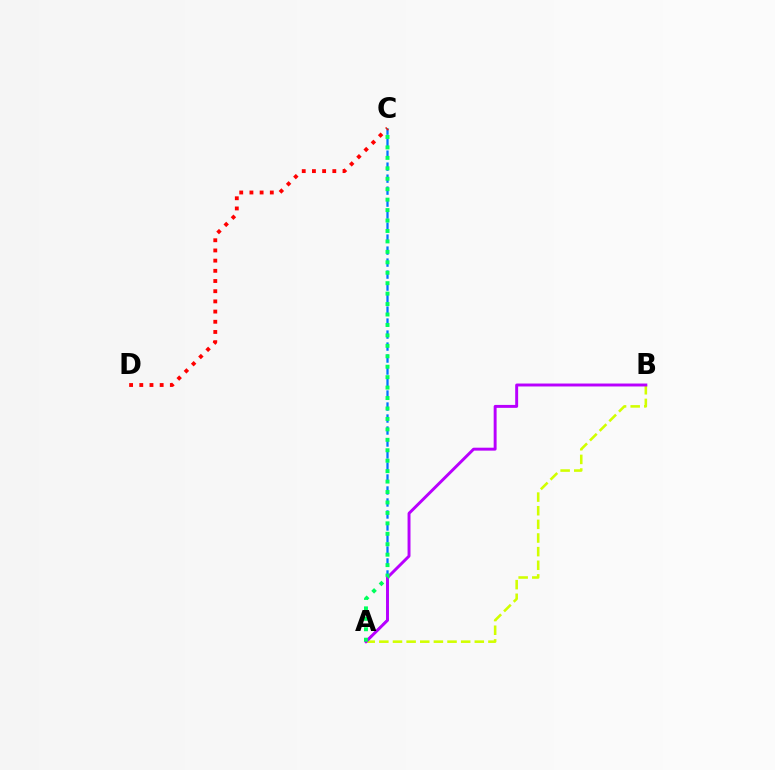{('A', 'B'): [{'color': '#d1ff00', 'line_style': 'dashed', 'thickness': 1.85}, {'color': '#b900ff', 'line_style': 'solid', 'thickness': 2.11}], ('A', 'C'): [{'color': '#0074ff', 'line_style': 'dashed', 'thickness': 1.63}, {'color': '#00ff5c', 'line_style': 'dotted', 'thickness': 2.84}], ('C', 'D'): [{'color': '#ff0000', 'line_style': 'dotted', 'thickness': 2.77}]}